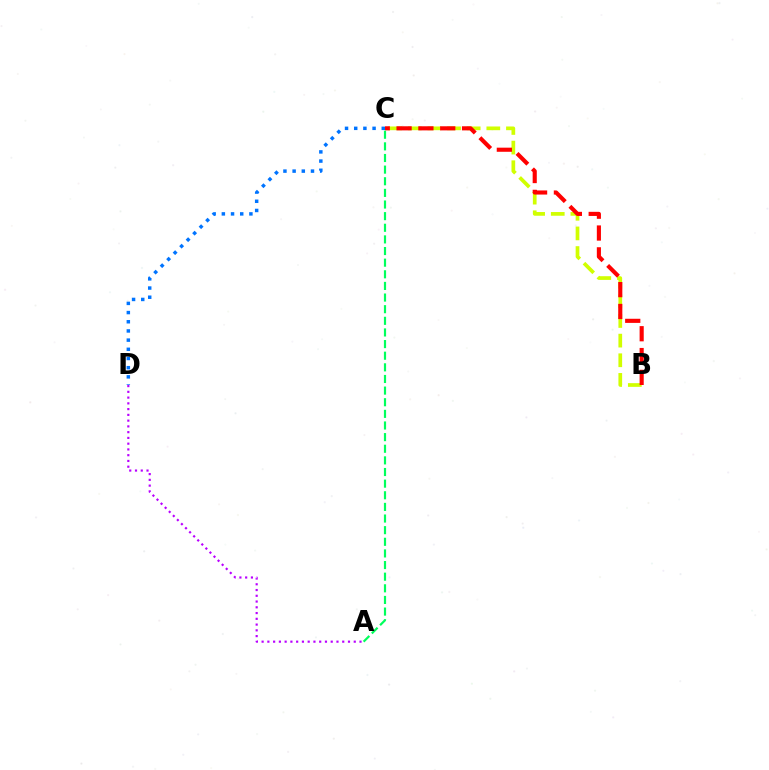{('A', 'D'): [{'color': '#b900ff', 'line_style': 'dotted', 'thickness': 1.56}], ('B', 'C'): [{'color': '#d1ff00', 'line_style': 'dashed', 'thickness': 2.67}, {'color': '#ff0000', 'line_style': 'dashed', 'thickness': 2.96}], ('A', 'C'): [{'color': '#00ff5c', 'line_style': 'dashed', 'thickness': 1.58}], ('C', 'D'): [{'color': '#0074ff', 'line_style': 'dotted', 'thickness': 2.5}]}